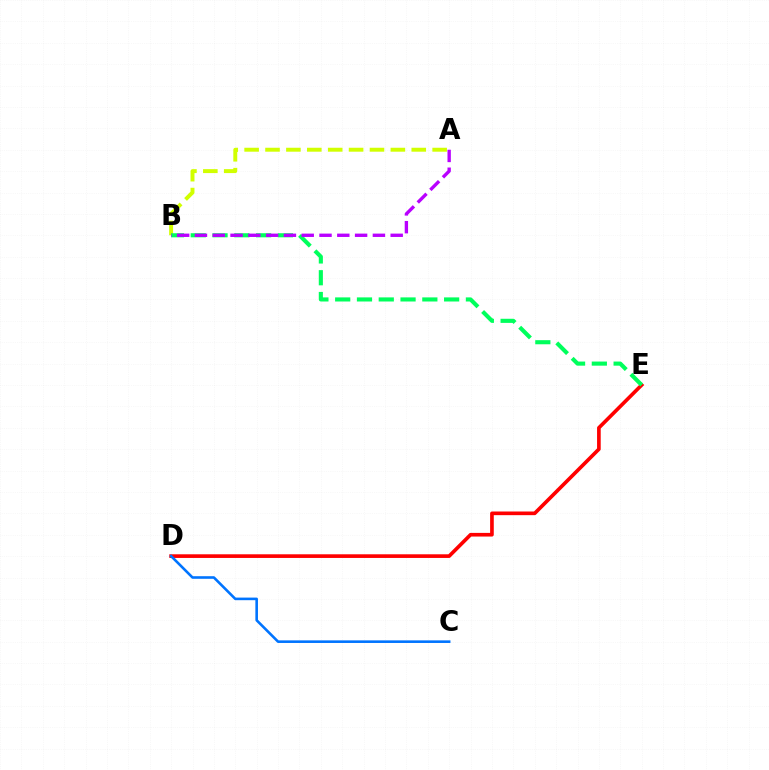{('A', 'B'): [{'color': '#d1ff00', 'line_style': 'dashed', 'thickness': 2.84}, {'color': '#b900ff', 'line_style': 'dashed', 'thickness': 2.42}], ('D', 'E'): [{'color': '#ff0000', 'line_style': 'solid', 'thickness': 2.63}], ('B', 'E'): [{'color': '#00ff5c', 'line_style': 'dashed', 'thickness': 2.96}], ('C', 'D'): [{'color': '#0074ff', 'line_style': 'solid', 'thickness': 1.87}]}